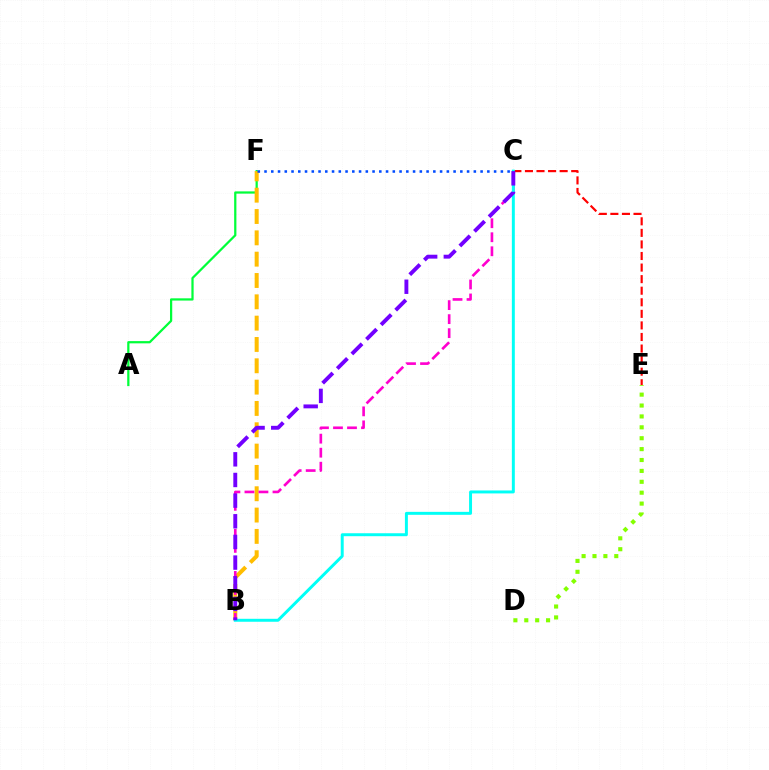{('A', 'F'): [{'color': '#00ff39', 'line_style': 'solid', 'thickness': 1.61}], ('B', 'F'): [{'color': '#ffbd00', 'line_style': 'dashed', 'thickness': 2.9}], ('B', 'C'): [{'color': '#ff00cf', 'line_style': 'dashed', 'thickness': 1.9}, {'color': '#00fff6', 'line_style': 'solid', 'thickness': 2.13}, {'color': '#7200ff', 'line_style': 'dashed', 'thickness': 2.81}], ('C', 'E'): [{'color': '#ff0000', 'line_style': 'dashed', 'thickness': 1.57}], ('D', 'E'): [{'color': '#84ff00', 'line_style': 'dotted', 'thickness': 2.96}], ('C', 'F'): [{'color': '#004bff', 'line_style': 'dotted', 'thickness': 1.83}]}